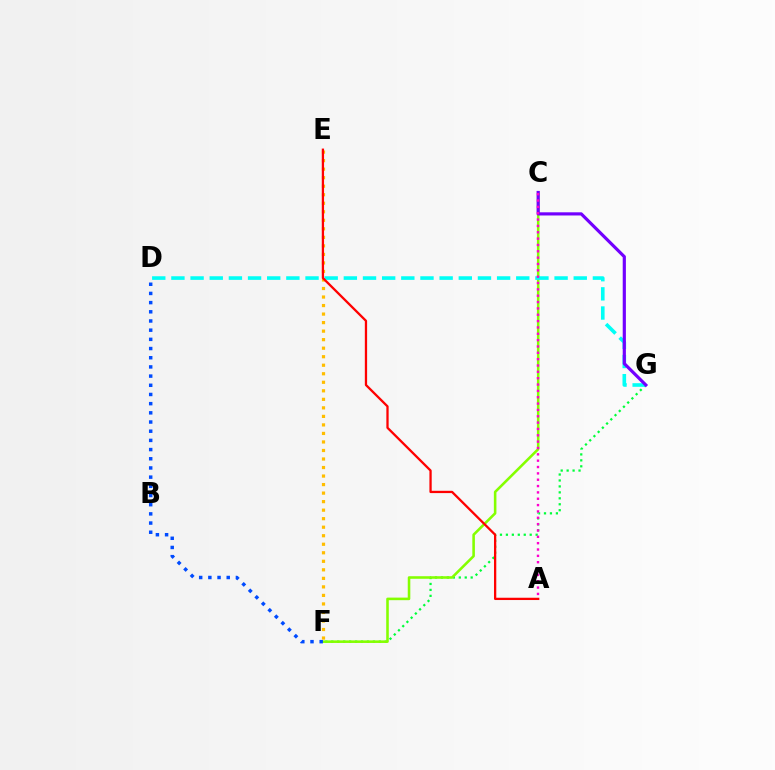{('F', 'G'): [{'color': '#00ff39', 'line_style': 'dotted', 'thickness': 1.62}], ('C', 'F'): [{'color': '#84ff00', 'line_style': 'solid', 'thickness': 1.85}], ('D', 'F'): [{'color': '#004bff', 'line_style': 'dotted', 'thickness': 2.5}], ('D', 'G'): [{'color': '#00fff6', 'line_style': 'dashed', 'thickness': 2.6}], ('E', 'F'): [{'color': '#ffbd00', 'line_style': 'dotted', 'thickness': 2.32}], ('C', 'G'): [{'color': '#7200ff', 'line_style': 'solid', 'thickness': 2.28}], ('A', 'C'): [{'color': '#ff00cf', 'line_style': 'dotted', 'thickness': 1.72}], ('A', 'E'): [{'color': '#ff0000', 'line_style': 'solid', 'thickness': 1.65}]}